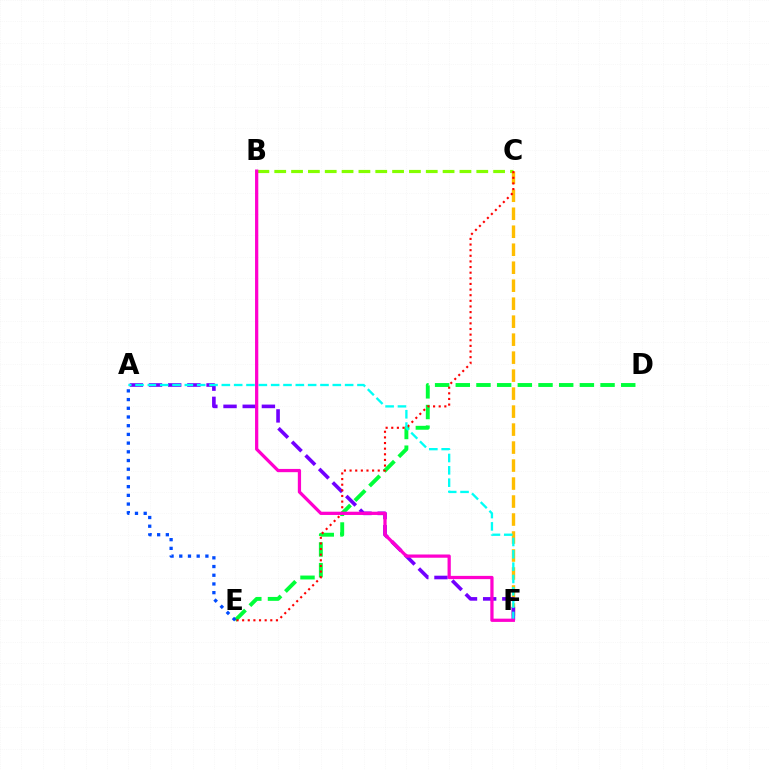{('B', 'C'): [{'color': '#84ff00', 'line_style': 'dashed', 'thickness': 2.29}], ('C', 'F'): [{'color': '#ffbd00', 'line_style': 'dashed', 'thickness': 2.44}], ('A', 'F'): [{'color': '#7200ff', 'line_style': 'dashed', 'thickness': 2.61}, {'color': '#00fff6', 'line_style': 'dashed', 'thickness': 1.68}], ('D', 'E'): [{'color': '#00ff39', 'line_style': 'dashed', 'thickness': 2.81}], ('C', 'E'): [{'color': '#ff0000', 'line_style': 'dotted', 'thickness': 1.53}], ('A', 'E'): [{'color': '#004bff', 'line_style': 'dotted', 'thickness': 2.37}], ('B', 'F'): [{'color': '#ff00cf', 'line_style': 'solid', 'thickness': 2.34}]}